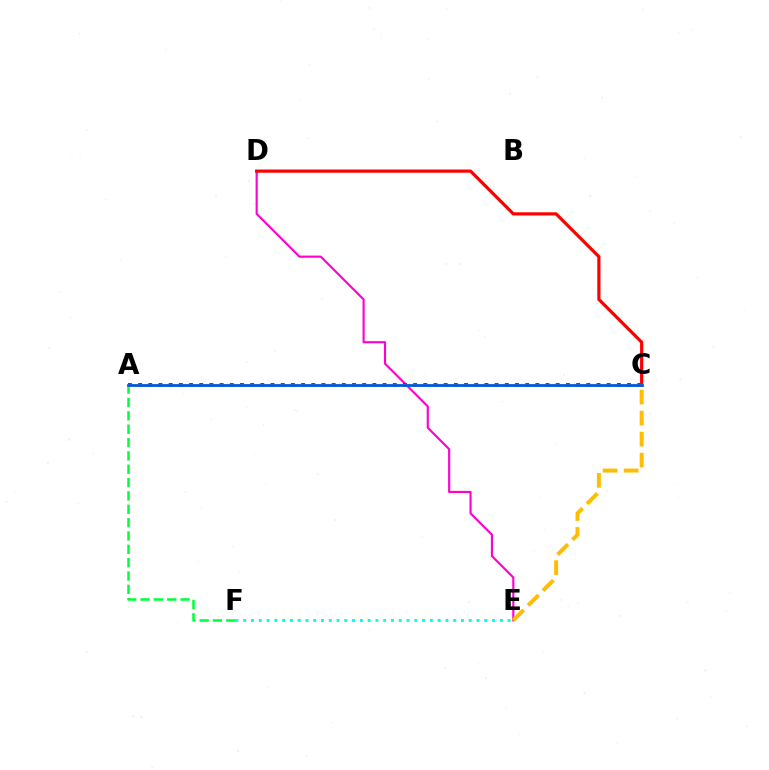{('D', 'E'): [{'color': '#ff00cf', 'line_style': 'solid', 'thickness': 1.54}], ('E', 'F'): [{'color': '#00fff6', 'line_style': 'dotted', 'thickness': 2.11}], ('C', 'E'): [{'color': '#ffbd00', 'line_style': 'dashed', 'thickness': 2.85}], ('A', 'C'): [{'color': '#7200ff', 'line_style': 'dotted', 'thickness': 2.77}, {'color': '#84ff00', 'line_style': 'solid', 'thickness': 1.81}, {'color': '#004bff', 'line_style': 'solid', 'thickness': 1.89}], ('A', 'F'): [{'color': '#00ff39', 'line_style': 'dashed', 'thickness': 1.81}], ('C', 'D'): [{'color': '#ff0000', 'line_style': 'solid', 'thickness': 2.3}]}